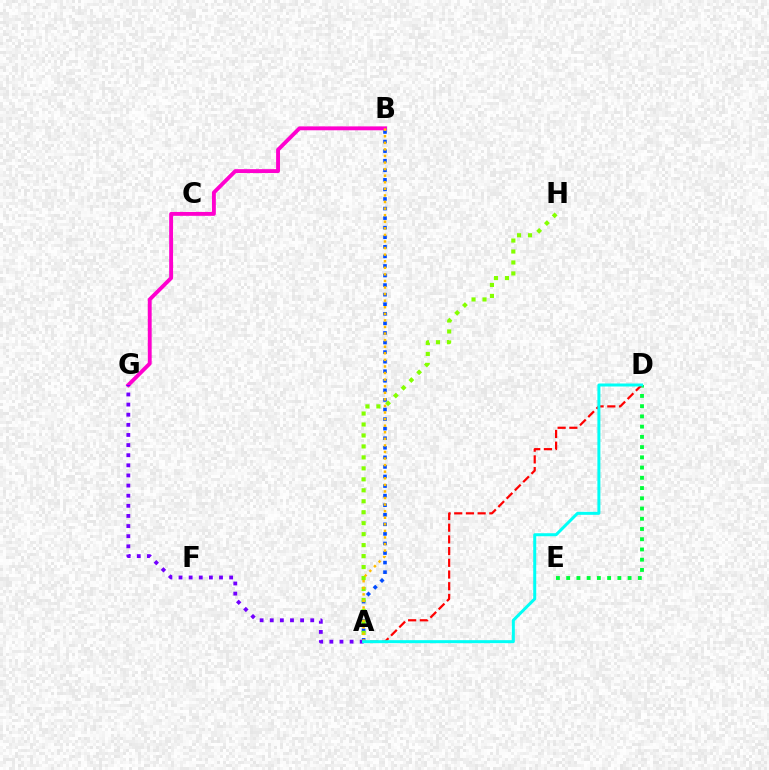{('D', 'E'): [{'color': '#00ff39', 'line_style': 'dotted', 'thickness': 2.78}], ('A', 'B'): [{'color': '#004bff', 'line_style': 'dotted', 'thickness': 2.6}, {'color': '#ffbd00', 'line_style': 'dotted', 'thickness': 1.79}], ('A', 'D'): [{'color': '#ff0000', 'line_style': 'dashed', 'thickness': 1.59}, {'color': '#00fff6', 'line_style': 'solid', 'thickness': 2.16}], ('A', 'H'): [{'color': '#84ff00', 'line_style': 'dotted', 'thickness': 2.98}], ('B', 'G'): [{'color': '#ff00cf', 'line_style': 'solid', 'thickness': 2.8}], ('A', 'G'): [{'color': '#7200ff', 'line_style': 'dotted', 'thickness': 2.75}]}